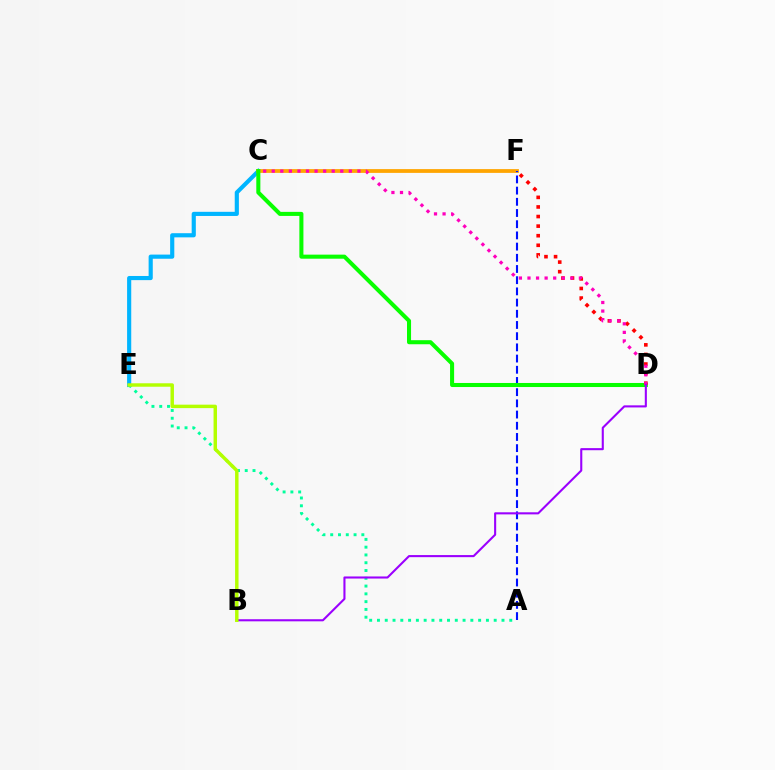{('C', 'E'): [{'color': '#00b5ff', 'line_style': 'solid', 'thickness': 2.98}], ('C', 'F'): [{'color': '#ffa500', 'line_style': 'solid', 'thickness': 2.72}], ('A', 'F'): [{'color': '#0010ff', 'line_style': 'dashed', 'thickness': 1.52}], ('C', 'D'): [{'color': '#08ff00', 'line_style': 'solid', 'thickness': 2.92}, {'color': '#ff00bd', 'line_style': 'dotted', 'thickness': 2.33}], ('D', 'F'): [{'color': '#ff0000', 'line_style': 'dotted', 'thickness': 2.6}], ('A', 'E'): [{'color': '#00ff9d', 'line_style': 'dotted', 'thickness': 2.11}], ('B', 'D'): [{'color': '#9b00ff', 'line_style': 'solid', 'thickness': 1.51}], ('B', 'E'): [{'color': '#b3ff00', 'line_style': 'solid', 'thickness': 2.49}]}